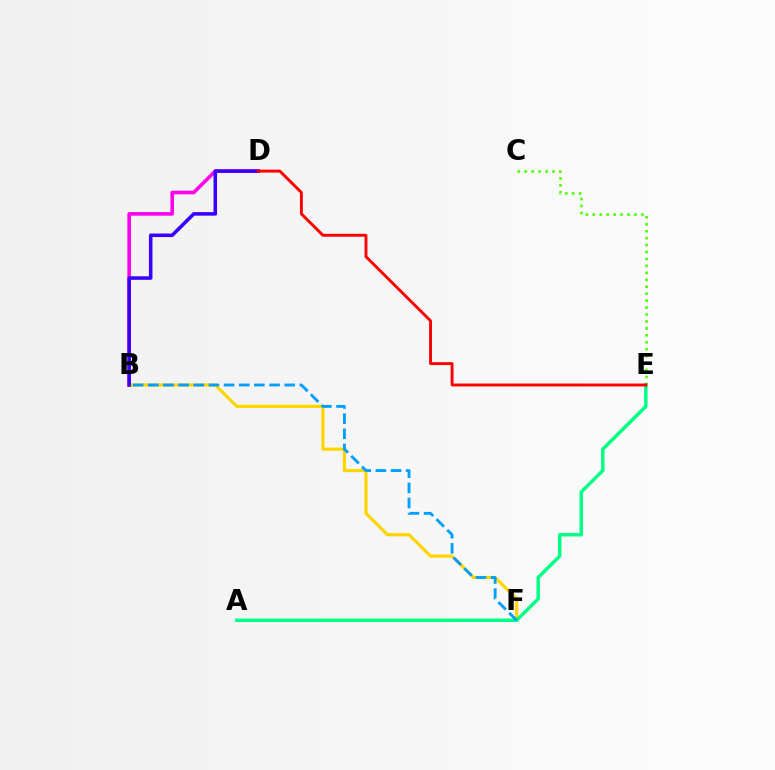{('B', 'D'): [{'color': '#ff00ed', 'line_style': 'solid', 'thickness': 2.59}, {'color': '#3700ff', 'line_style': 'solid', 'thickness': 2.55}], ('C', 'E'): [{'color': '#4fff00', 'line_style': 'dotted', 'thickness': 1.89}], ('B', 'F'): [{'color': '#ffd500', 'line_style': 'solid', 'thickness': 2.29}, {'color': '#009eff', 'line_style': 'dashed', 'thickness': 2.06}], ('A', 'E'): [{'color': '#00ff86', 'line_style': 'solid', 'thickness': 2.49}], ('D', 'E'): [{'color': '#ff0000', 'line_style': 'solid', 'thickness': 2.09}]}